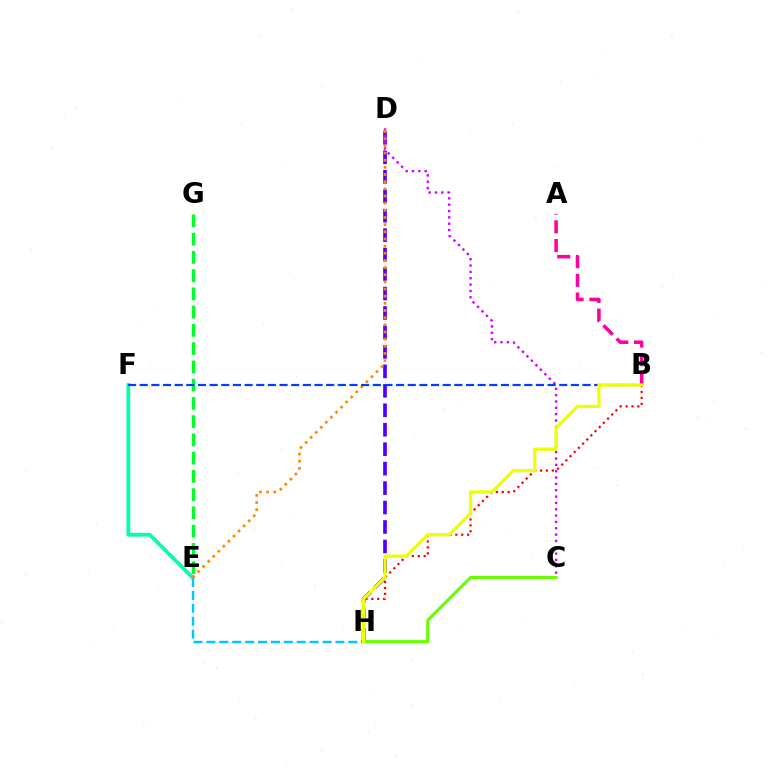{('E', 'F'): [{'color': '#00ffaf', 'line_style': 'solid', 'thickness': 2.71}], ('E', 'H'): [{'color': '#00c7ff', 'line_style': 'dashed', 'thickness': 1.75}], ('D', 'H'): [{'color': '#4f00ff', 'line_style': 'dashed', 'thickness': 2.64}], ('C', 'D'): [{'color': '#d600ff', 'line_style': 'dotted', 'thickness': 1.72}], ('D', 'E'): [{'color': '#ff8800', 'line_style': 'dotted', 'thickness': 1.94}], ('E', 'G'): [{'color': '#00ff27', 'line_style': 'dashed', 'thickness': 2.48}], ('B', 'F'): [{'color': '#003fff', 'line_style': 'dashed', 'thickness': 1.58}], ('A', 'B'): [{'color': '#ff00a0', 'line_style': 'dashed', 'thickness': 2.54}], ('B', 'H'): [{'color': '#ff0000', 'line_style': 'dotted', 'thickness': 1.6}, {'color': '#eeff00', 'line_style': 'solid', 'thickness': 2.33}], ('C', 'H'): [{'color': '#66ff00', 'line_style': 'solid', 'thickness': 2.24}]}